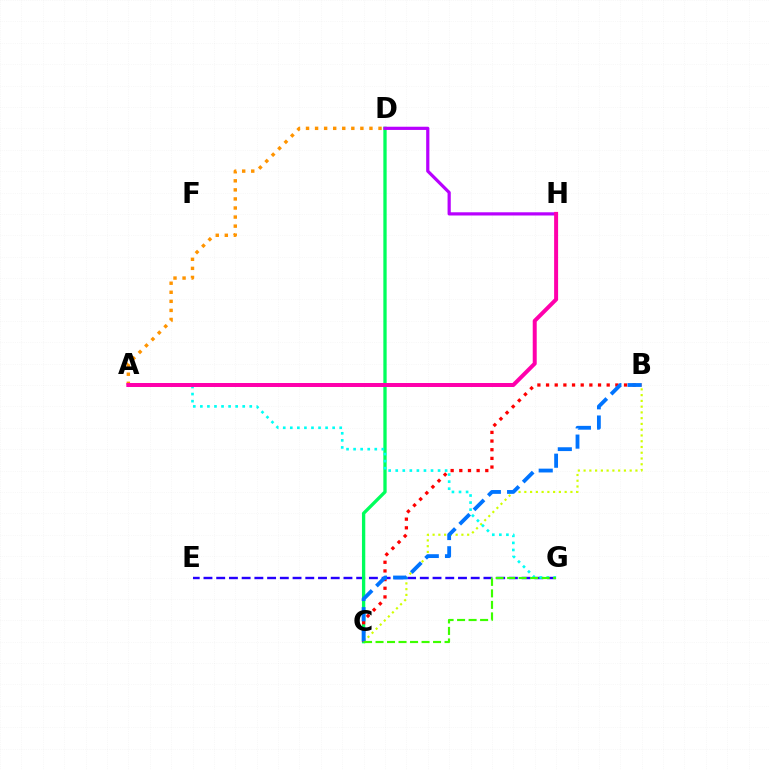{('E', 'G'): [{'color': '#2500ff', 'line_style': 'dashed', 'thickness': 1.73}], ('C', 'D'): [{'color': '#00ff5c', 'line_style': 'solid', 'thickness': 2.39}], ('A', 'D'): [{'color': '#ff9400', 'line_style': 'dotted', 'thickness': 2.46}], ('B', 'C'): [{'color': '#ff0000', 'line_style': 'dotted', 'thickness': 2.35}, {'color': '#d1ff00', 'line_style': 'dotted', 'thickness': 1.57}, {'color': '#0074ff', 'line_style': 'dashed', 'thickness': 2.75}], ('D', 'H'): [{'color': '#b900ff', 'line_style': 'solid', 'thickness': 2.31}], ('A', 'G'): [{'color': '#00fff6', 'line_style': 'dotted', 'thickness': 1.92}], ('A', 'H'): [{'color': '#ff00ac', 'line_style': 'solid', 'thickness': 2.87}], ('C', 'G'): [{'color': '#3dff00', 'line_style': 'dashed', 'thickness': 1.56}]}